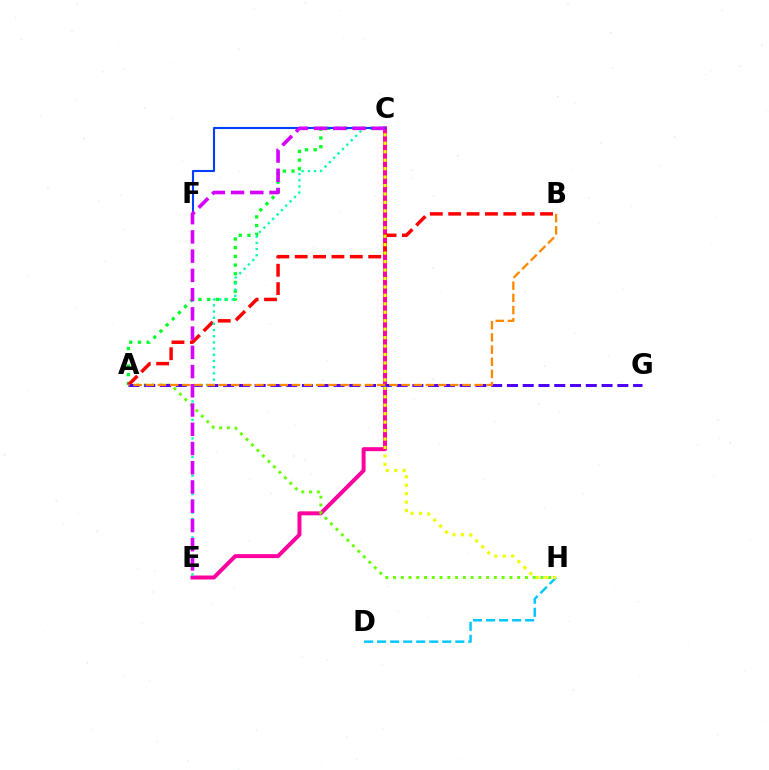{('C', 'E'): [{'color': '#ff00a0', 'line_style': 'solid', 'thickness': 2.86}, {'color': '#00ffaf', 'line_style': 'dotted', 'thickness': 1.68}, {'color': '#d600ff', 'line_style': 'dashed', 'thickness': 2.61}], ('A', 'C'): [{'color': '#00ff27', 'line_style': 'dotted', 'thickness': 2.36}], ('A', 'H'): [{'color': '#66ff00', 'line_style': 'dotted', 'thickness': 2.11}], ('D', 'H'): [{'color': '#00c7ff', 'line_style': 'dashed', 'thickness': 1.77}], ('A', 'B'): [{'color': '#ff0000', 'line_style': 'dashed', 'thickness': 2.5}, {'color': '#ff8800', 'line_style': 'dashed', 'thickness': 1.65}], ('A', 'G'): [{'color': '#4f00ff', 'line_style': 'dashed', 'thickness': 2.14}], ('C', 'F'): [{'color': '#003fff', 'line_style': 'solid', 'thickness': 1.51}], ('C', 'H'): [{'color': '#eeff00', 'line_style': 'dotted', 'thickness': 2.3}]}